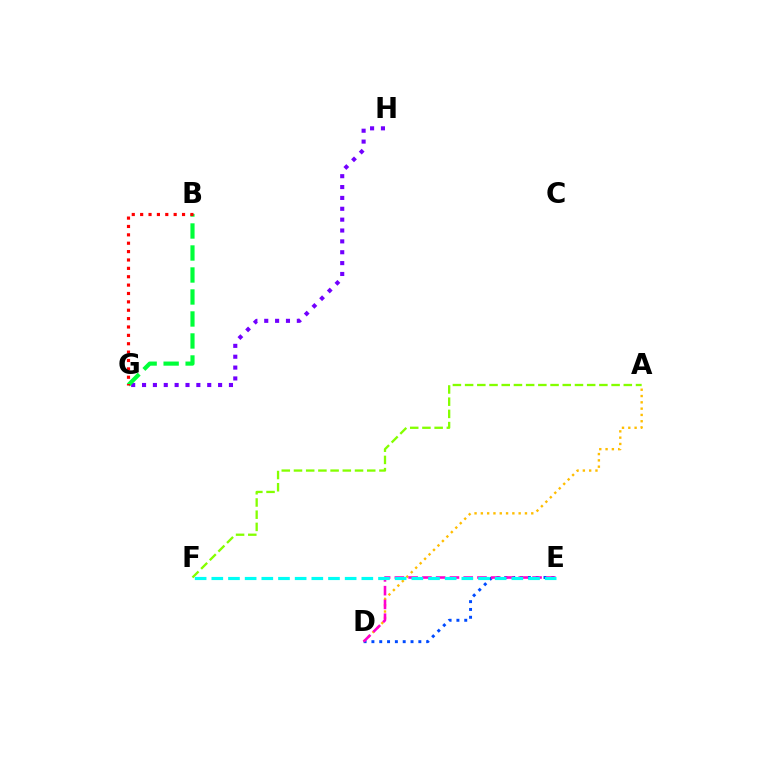{('G', 'H'): [{'color': '#7200ff', 'line_style': 'dotted', 'thickness': 2.95}], ('B', 'G'): [{'color': '#00ff39', 'line_style': 'dashed', 'thickness': 2.99}, {'color': '#ff0000', 'line_style': 'dotted', 'thickness': 2.28}], ('A', 'D'): [{'color': '#ffbd00', 'line_style': 'dotted', 'thickness': 1.71}], ('D', 'E'): [{'color': '#004bff', 'line_style': 'dotted', 'thickness': 2.13}, {'color': '#ff00cf', 'line_style': 'dashed', 'thickness': 1.87}], ('A', 'F'): [{'color': '#84ff00', 'line_style': 'dashed', 'thickness': 1.66}], ('E', 'F'): [{'color': '#00fff6', 'line_style': 'dashed', 'thickness': 2.26}]}